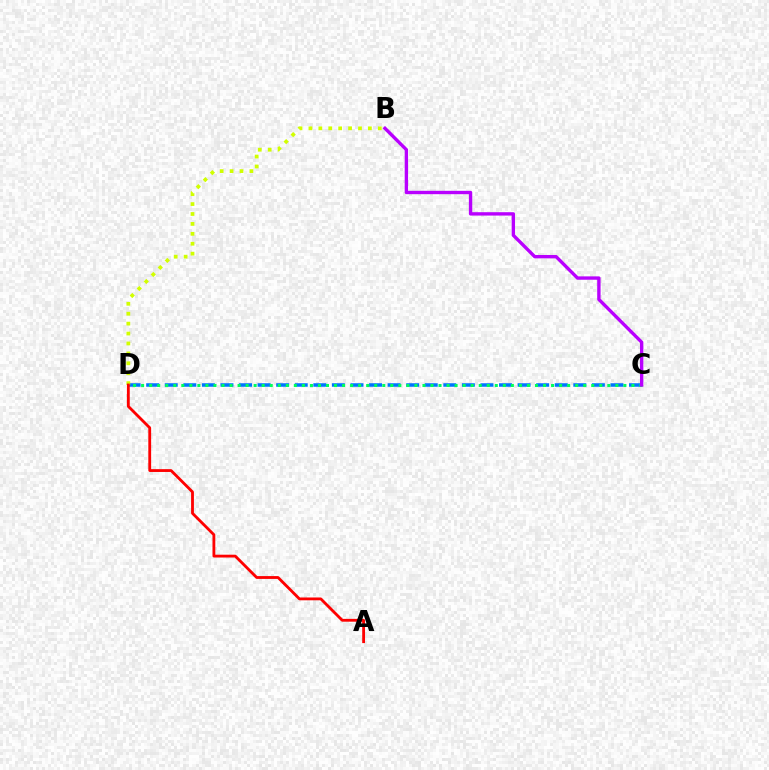{('C', 'D'): [{'color': '#0074ff', 'line_style': 'dashed', 'thickness': 2.52}, {'color': '#00ff5c', 'line_style': 'dotted', 'thickness': 2.18}], ('B', 'D'): [{'color': '#d1ff00', 'line_style': 'dotted', 'thickness': 2.69}], ('A', 'D'): [{'color': '#ff0000', 'line_style': 'solid', 'thickness': 2.03}], ('B', 'C'): [{'color': '#b900ff', 'line_style': 'solid', 'thickness': 2.43}]}